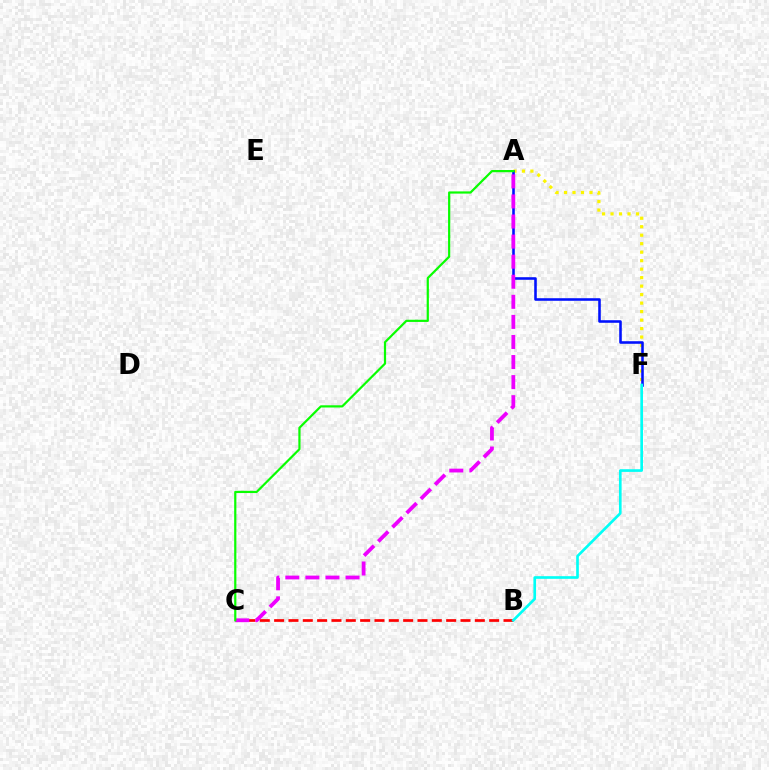{('A', 'F'): [{'color': '#fcf500', 'line_style': 'dotted', 'thickness': 2.31}, {'color': '#0010ff', 'line_style': 'solid', 'thickness': 1.85}], ('B', 'C'): [{'color': '#ff0000', 'line_style': 'dashed', 'thickness': 1.95}], ('B', 'F'): [{'color': '#00fff6', 'line_style': 'solid', 'thickness': 1.92}], ('A', 'C'): [{'color': '#ee00ff', 'line_style': 'dashed', 'thickness': 2.73}, {'color': '#08ff00', 'line_style': 'solid', 'thickness': 1.59}]}